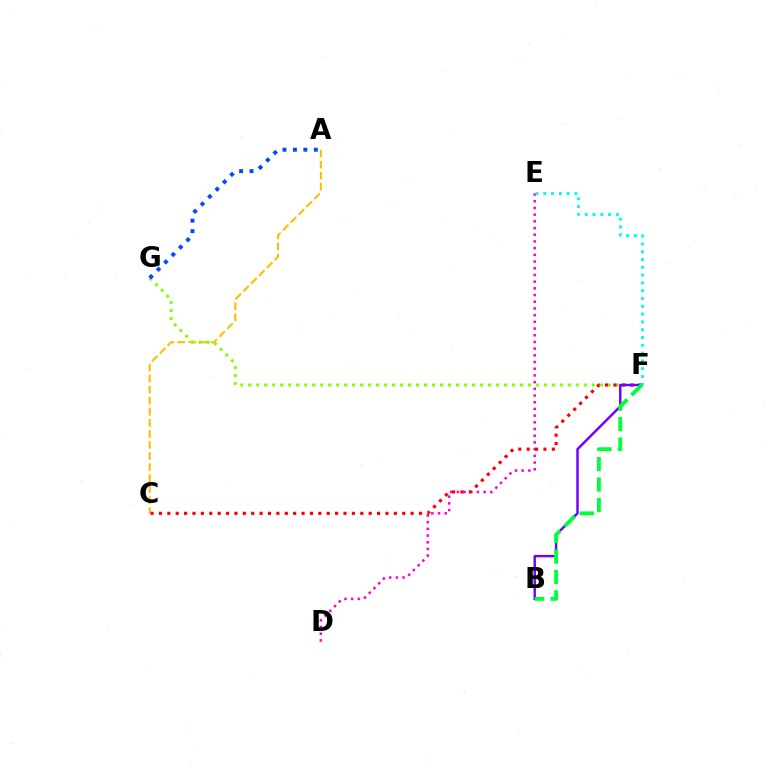{('A', 'C'): [{'color': '#ffbd00', 'line_style': 'dashed', 'thickness': 1.5}], ('F', 'G'): [{'color': '#84ff00', 'line_style': 'dotted', 'thickness': 2.17}], ('D', 'E'): [{'color': '#ff00cf', 'line_style': 'dotted', 'thickness': 1.82}], ('C', 'F'): [{'color': '#ff0000', 'line_style': 'dotted', 'thickness': 2.28}], ('B', 'F'): [{'color': '#7200ff', 'line_style': 'solid', 'thickness': 1.77}, {'color': '#00ff39', 'line_style': 'dashed', 'thickness': 2.78}], ('A', 'G'): [{'color': '#004bff', 'line_style': 'dotted', 'thickness': 2.84}], ('E', 'F'): [{'color': '#00fff6', 'line_style': 'dotted', 'thickness': 2.12}]}